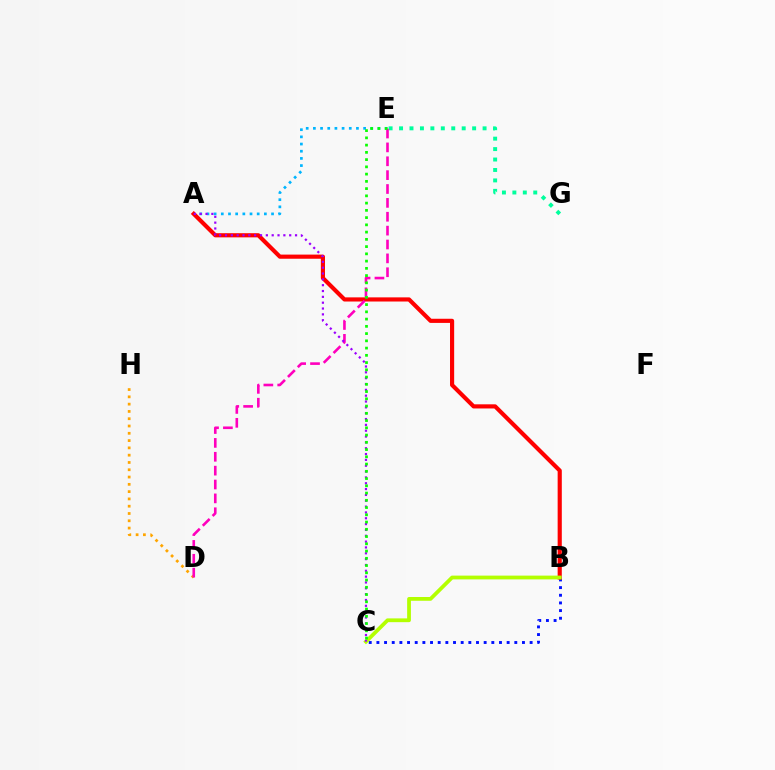{('A', 'E'): [{'color': '#00b5ff', 'line_style': 'dotted', 'thickness': 1.95}], ('B', 'C'): [{'color': '#0010ff', 'line_style': 'dotted', 'thickness': 2.08}, {'color': '#b3ff00', 'line_style': 'solid', 'thickness': 2.72}], ('D', 'H'): [{'color': '#ffa500', 'line_style': 'dotted', 'thickness': 1.98}], ('E', 'G'): [{'color': '#00ff9d', 'line_style': 'dotted', 'thickness': 2.84}], ('A', 'B'): [{'color': '#ff0000', 'line_style': 'solid', 'thickness': 2.99}], ('D', 'E'): [{'color': '#ff00bd', 'line_style': 'dashed', 'thickness': 1.88}], ('A', 'C'): [{'color': '#9b00ff', 'line_style': 'dotted', 'thickness': 1.59}], ('C', 'E'): [{'color': '#08ff00', 'line_style': 'dotted', 'thickness': 1.97}]}